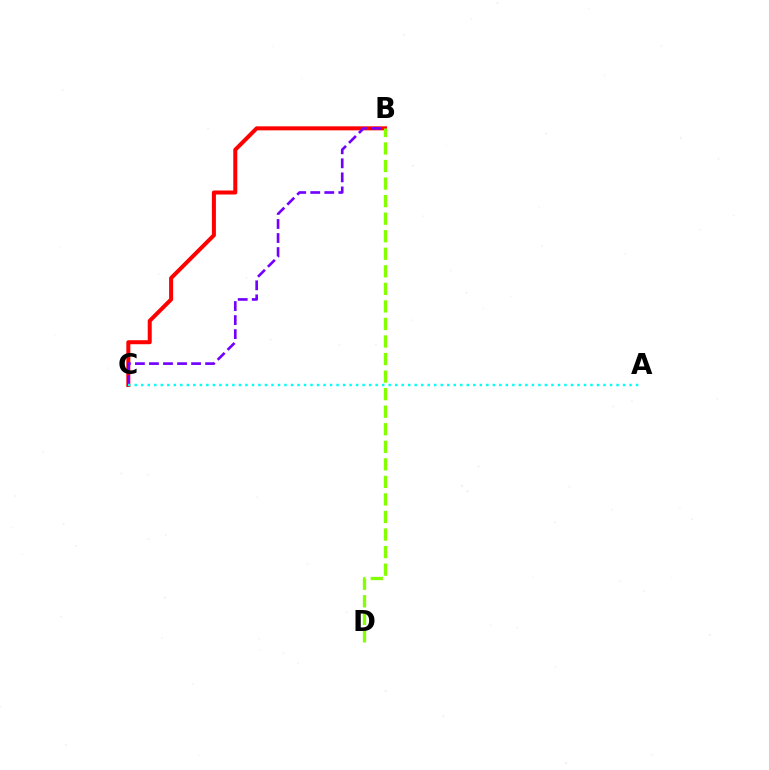{('B', 'C'): [{'color': '#ff0000', 'line_style': 'solid', 'thickness': 2.89}, {'color': '#7200ff', 'line_style': 'dashed', 'thickness': 1.91}], ('B', 'D'): [{'color': '#84ff00', 'line_style': 'dashed', 'thickness': 2.38}], ('A', 'C'): [{'color': '#00fff6', 'line_style': 'dotted', 'thickness': 1.77}]}